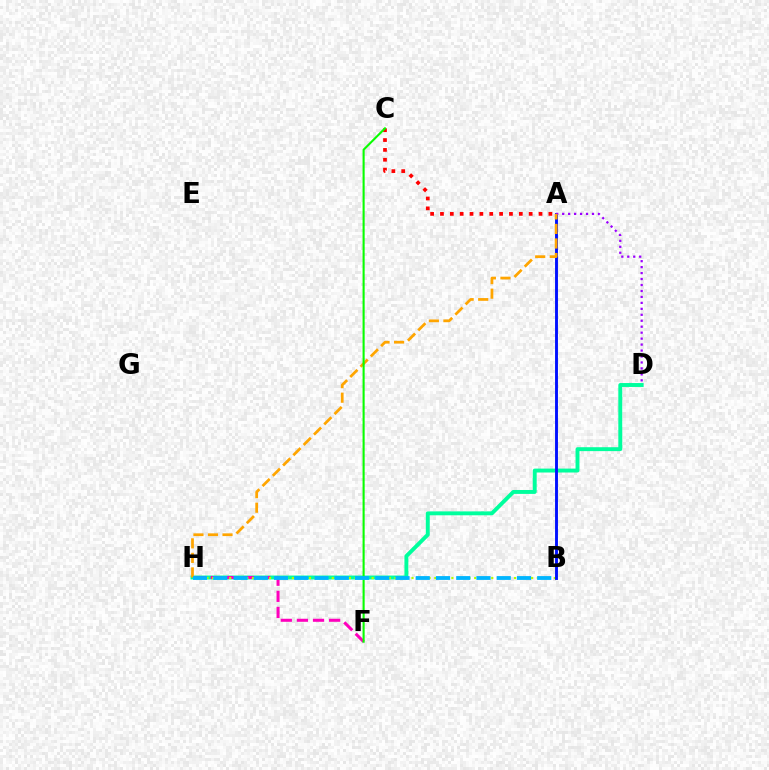{('D', 'H'): [{'color': '#00ff9d', 'line_style': 'solid', 'thickness': 2.82}], ('F', 'H'): [{'color': '#ff00bd', 'line_style': 'dashed', 'thickness': 2.19}], ('B', 'H'): [{'color': '#b3ff00', 'line_style': 'dotted', 'thickness': 1.55}, {'color': '#00b5ff', 'line_style': 'dashed', 'thickness': 2.75}], ('A', 'C'): [{'color': '#ff0000', 'line_style': 'dotted', 'thickness': 2.68}], ('A', 'B'): [{'color': '#0010ff', 'line_style': 'solid', 'thickness': 2.08}], ('A', 'D'): [{'color': '#9b00ff', 'line_style': 'dotted', 'thickness': 1.62}], ('A', 'H'): [{'color': '#ffa500', 'line_style': 'dashed', 'thickness': 1.98}], ('C', 'F'): [{'color': '#08ff00', 'line_style': 'solid', 'thickness': 1.51}]}